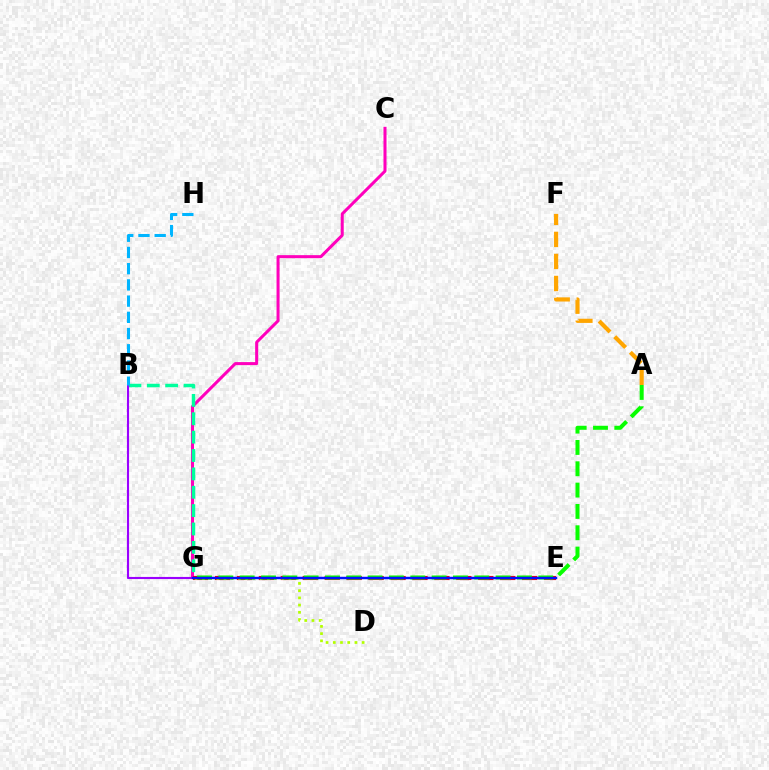{('C', 'G'): [{'color': '#ff00bd', 'line_style': 'solid', 'thickness': 2.18}], ('E', 'G'): [{'color': '#ff0000', 'line_style': 'dashed', 'thickness': 2.98}, {'color': '#0010ff', 'line_style': 'solid', 'thickness': 1.77}], ('B', 'G'): [{'color': '#00ff9d', 'line_style': 'dashed', 'thickness': 2.5}, {'color': '#9b00ff', 'line_style': 'solid', 'thickness': 1.53}], ('D', 'G'): [{'color': '#b3ff00', 'line_style': 'dotted', 'thickness': 1.96}], ('A', 'F'): [{'color': '#ffa500', 'line_style': 'dashed', 'thickness': 2.99}], ('B', 'H'): [{'color': '#00b5ff', 'line_style': 'dashed', 'thickness': 2.2}], ('A', 'G'): [{'color': '#08ff00', 'line_style': 'dashed', 'thickness': 2.9}]}